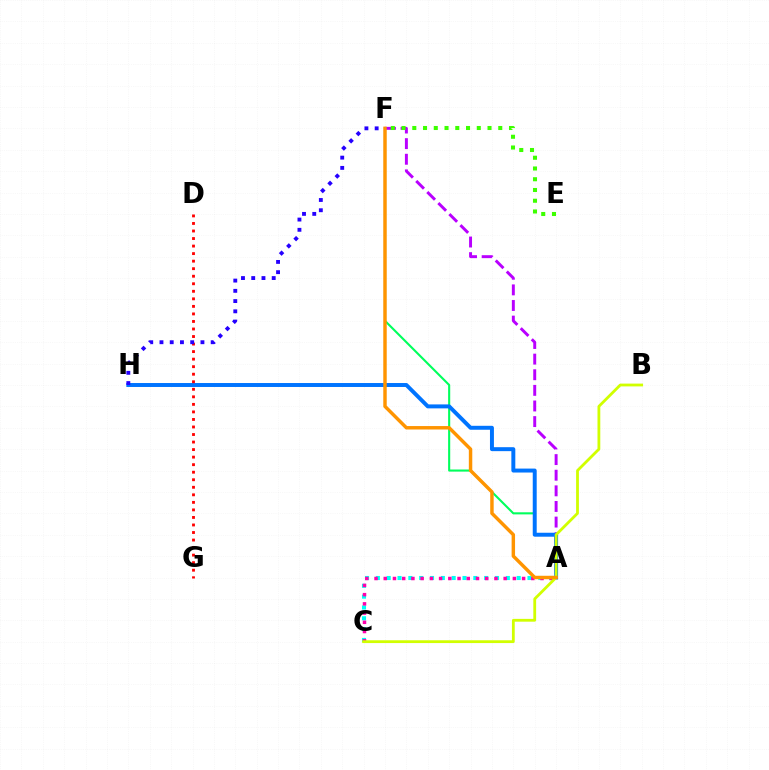{('A', 'F'): [{'color': '#b900ff', 'line_style': 'dashed', 'thickness': 2.12}, {'color': '#00ff5c', 'line_style': 'solid', 'thickness': 1.51}, {'color': '#ff9400', 'line_style': 'solid', 'thickness': 2.48}], ('A', 'H'): [{'color': '#0074ff', 'line_style': 'solid', 'thickness': 2.85}], ('D', 'G'): [{'color': '#ff0000', 'line_style': 'dotted', 'thickness': 2.05}], ('A', 'C'): [{'color': '#00fff6', 'line_style': 'dotted', 'thickness': 2.94}, {'color': '#ff00ac', 'line_style': 'dotted', 'thickness': 2.51}], ('E', 'F'): [{'color': '#3dff00', 'line_style': 'dotted', 'thickness': 2.92}], ('B', 'C'): [{'color': '#d1ff00', 'line_style': 'solid', 'thickness': 2.01}], ('F', 'H'): [{'color': '#2500ff', 'line_style': 'dotted', 'thickness': 2.78}]}